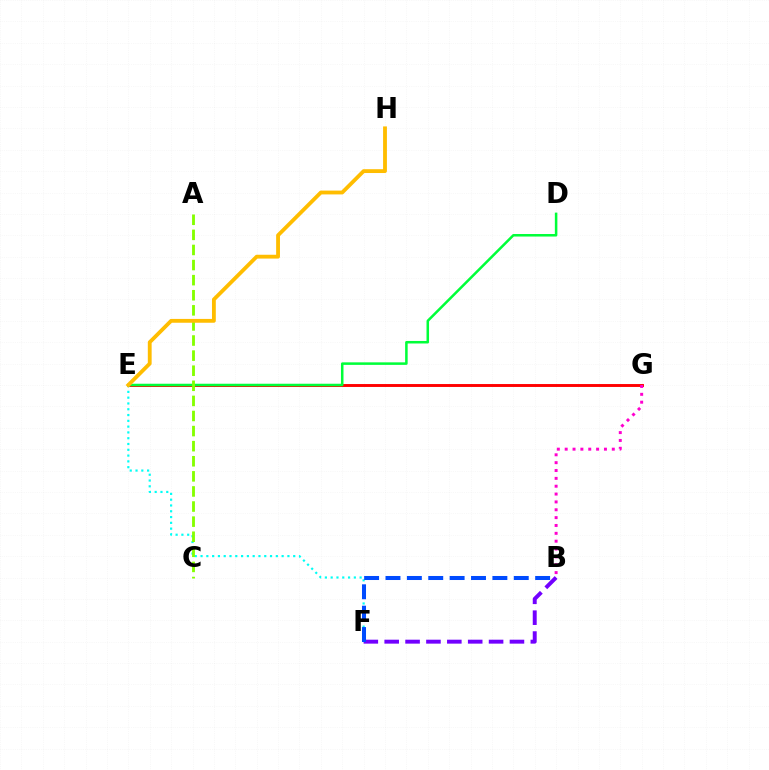{('E', 'G'): [{'color': '#ff0000', 'line_style': 'solid', 'thickness': 2.1}], ('D', 'E'): [{'color': '#00ff39', 'line_style': 'solid', 'thickness': 1.82}], ('B', 'G'): [{'color': '#ff00cf', 'line_style': 'dotted', 'thickness': 2.13}], ('E', 'F'): [{'color': '#00fff6', 'line_style': 'dotted', 'thickness': 1.57}], ('A', 'C'): [{'color': '#84ff00', 'line_style': 'dashed', 'thickness': 2.05}], ('E', 'H'): [{'color': '#ffbd00', 'line_style': 'solid', 'thickness': 2.76}], ('B', 'F'): [{'color': '#7200ff', 'line_style': 'dashed', 'thickness': 2.84}, {'color': '#004bff', 'line_style': 'dashed', 'thickness': 2.9}]}